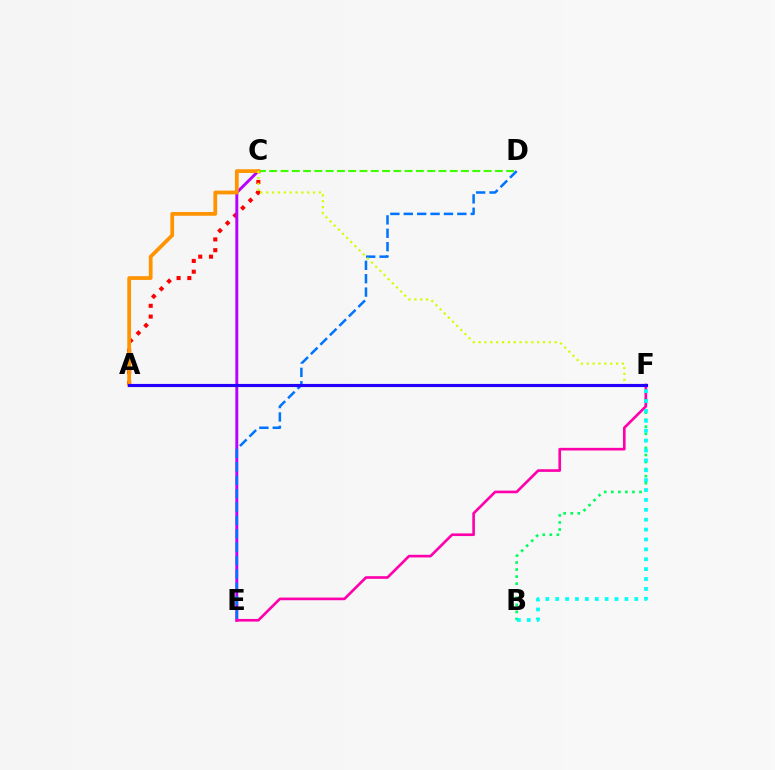{('A', 'C'): [{'color': '#ff0000', 'line_style': 'dotted', 'thickness': 2.92}, {'color': '#ff9400', 'line_style': 'solid', 'thickness': 2.7}], ('C', 'E'): [{'color': '#b900ff', 'line_style': 'solid', 'thickness': 2.11}], ('C', 'D'): [{'color': '#3dff00', 'line_style': 'dashed', 'thickness': 1.53}], ('D', 'E'): [{'color': '#0074ff', 'line_style': 'dashed', 'thickness': 1.82}], ('B', 'F'): [{'color': '#00ff5c', 'line_style': 'dotted', 'thickness': 1.92}, {'color': '#00fff6', 'line_style': 'dotted', 'thickness': 2.69}], ('E', 'F'): [{'color': '#ff00ac', 'line_style': 'solid', 'thickness': 1.91}], ('C', 'F'): [{'color': '#d1ff00', 'line_style': 'dotted', 'thickness': 1.59}], ('A', 'F'): [{'color': '#2500ff', 'line_style': 'solid', 'thickness': 2.26}]}